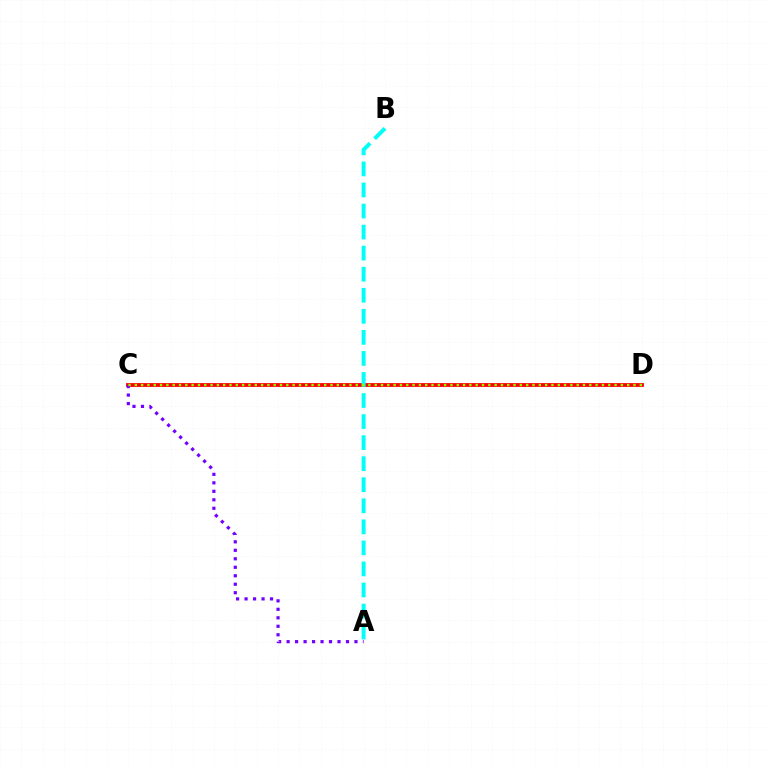{('C', 'D'): [{'color': '#ff0000', 'line_style': 'solid', 'thickness': 2.75}, {'color': '#84ff00', 'line_style': 'dotted', 'thickness': 1.72}], ('A', 'C'): [{'color': '#7200ff', 'line_style': 'dotted', 'thickness': 2.3}], ('A', 'B'): [{'color': '#00fff6', 'line_style': 'dashed', 'thickness': 2.86}]}